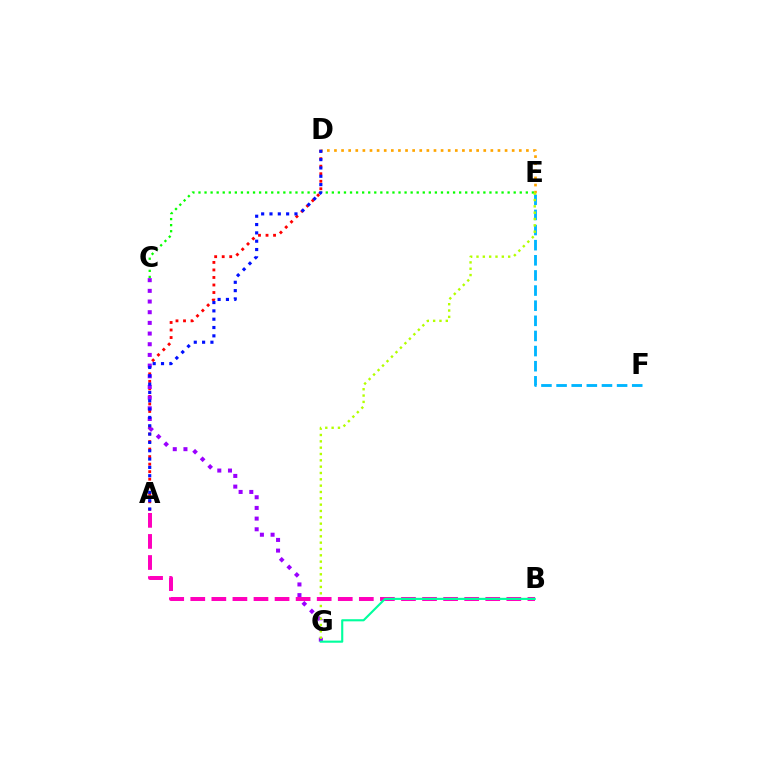{('A', 'D'): [{'color': '#ff0000', 'line_style': 'dotted', 'thickness': 2.04}, {'color': '#0010ff', 'line_style': 'dotted', 'thickness': 2.26}], ('E', 'F'): [{'color': '#00b5ff', 'line_style': 'dashed', 'thickness': 2.06}], ('D', 'E'): [{'color': '#ffa500', 'line_style': 'dotted', 'thickness': 1.93}], ('C', 'E'): [{'color': '#08ff00', 'line_style': 'dotted', 'thickness': 1.65}], ('C', 'G'): [{'color': '#9b00ff', 'line_style': 'dotted', 'thickness': 2.9}], ('E', 'G'): [{'color': '#b3ff00', 'line_style': 'dotted', 'thickness': 1.72}], ('A', 'B'): [{'color': '#ff00bd', 'line_style': 'dashed', 'thickness': 2.86}], ('B', 'G'): [{'color': '#00ff9d', 'line_style': 'solid', 'thickness': 1.53}]}